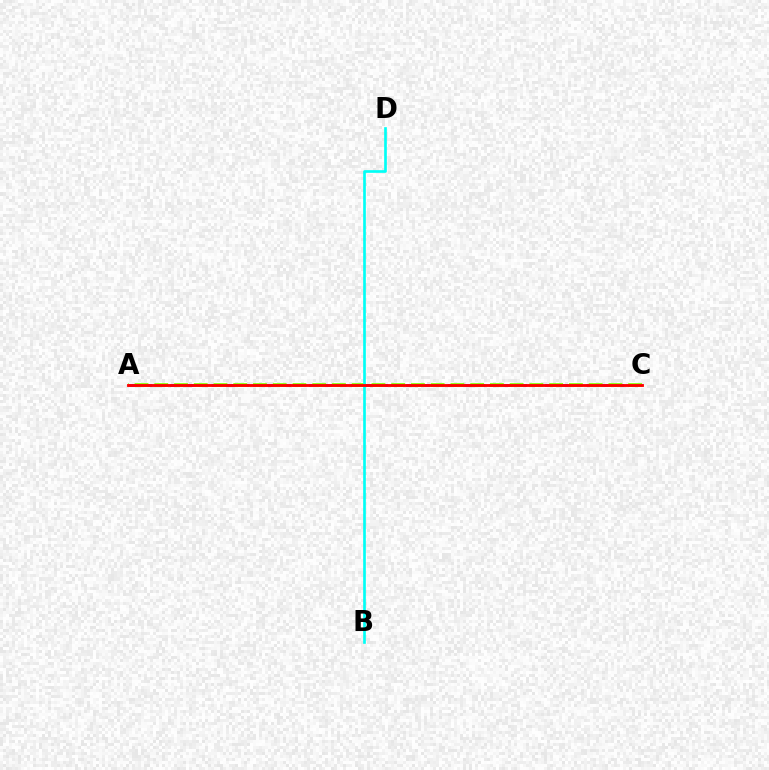{('A', 'C'): [{'color': '#7200ff', 'line_style': 'dashed', 'thickness': 1.89}, {'color': '#84ff00', 'line_style': 'dashed', 'thickness': 2.68}, {'color': '#ff0000', 'line_style': 'solid', 'thickness': 2.05}], ('B', 'D'): [{'color': '#00fff6', 'line_style': 'solid', 'thickness': 1.92}]}